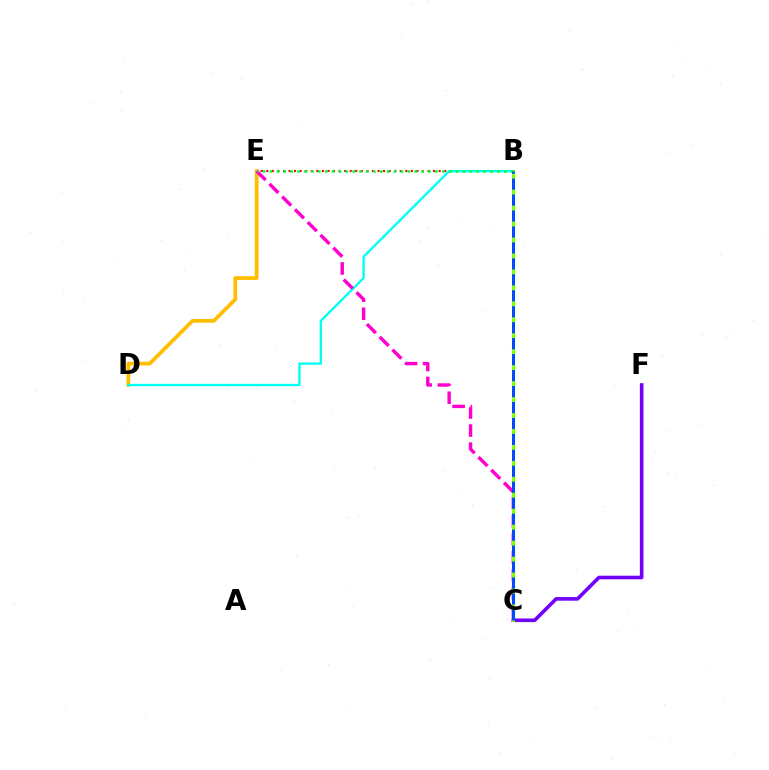{('C', 'F'): [{'color': '#7200ff', 'line_style': 'solid', 'thickness': 2.6}], ('B', 'E'): [{'color': '#ff0000', 'line_style': 'dotted', 'thickness': 1.51}, {'color': '#00ff39', 'line_style': 'dotted', 'thickness': 1.87}], ('D', 'E'): [{'color': '#ffbd00', 'line_style': 'solid', 'thickness': 2.69}], ('B', 'D'): [{'color': '#00fff6', 'line_style': 'solid', 'thickness': 1.69}], ('C', 'E'): [{'color': '#ff00cf', 'line_style': 'dashed', 'thickness': 2.45}], ('B', 'C'): [{'color': '#84ff00', 'line_style': 'solid', 'thickness': 2.17}, {'color': '#004bff', 'line_style': 'dashed', 'thickness': 2.17}]}